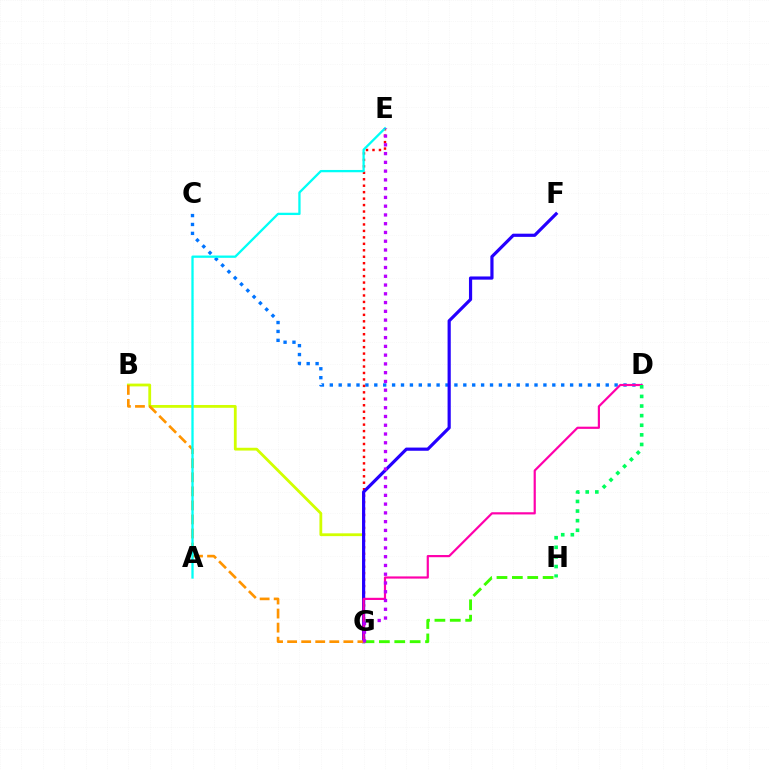{('C', 'D'): [{'color': '#0074ff', 'line_style': 'dotted', 'thickness': 2.42}], ('E', 'G'): [{'color': '#ff0000', 'line_style': 'dotted', 'thickness': 1.75}, {'color': '#b900ff', 'line_style': 'dotted', 'thickness': 2.38}], ('B', 'G'): [{'color': '#d1ff00', 'line_style': 'solid', 'thickness': 2.02}, {'color': '#ff9400', 'line_style': 'dashed', 'thickness': 1.91}], ('F', 'G'): [{'color': '#2500ff', 'line_style': 'solid', 'thickness': 2.29}], ('G', 'H'): [{'color': '#3dff00', 'line_style': 'dashed', 'thickness': 2.09}], ('D', 'G'): [{'color': '#ff00ac', 'line_style': 'solid', 'thickness': 1.58}], ('D', 'H'): [{'color': '#00ff5c', 'line_style': 'dotted', 'thickness': 2.61}], ('A', 'E'): [{'color': '#00fff6', 'line_style': 'solid', 'thickness': 1.65}]}